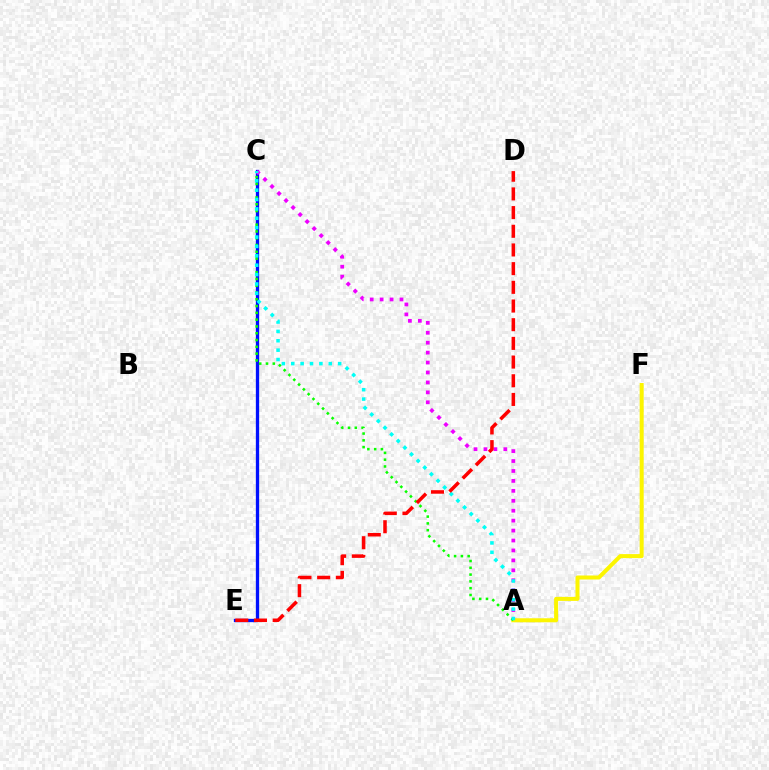{('C', 'E'): [{'color': '#0010ff', 'line_style': 'solid', 'thickness': 2.38}], ('A', 'C'): [{'color': '#ee00ff', 'line_style': 'dotted', 'thickness': 2.7}, {'color': '#08ff00', 'line_style': 'dotted', 'thickness': 1.84}, {'color': '#00fff6', 'line_style': 'dotted', 'thickness': 2.55}], ('A', 'F'): [{'color': '#fcf500', 'line_style': 'solid', 'thickness': 2.89}], ('D', 'E'): [{'color': '#ff0000', 'line_style': 'dashed', 'thickness': 2.54}]}